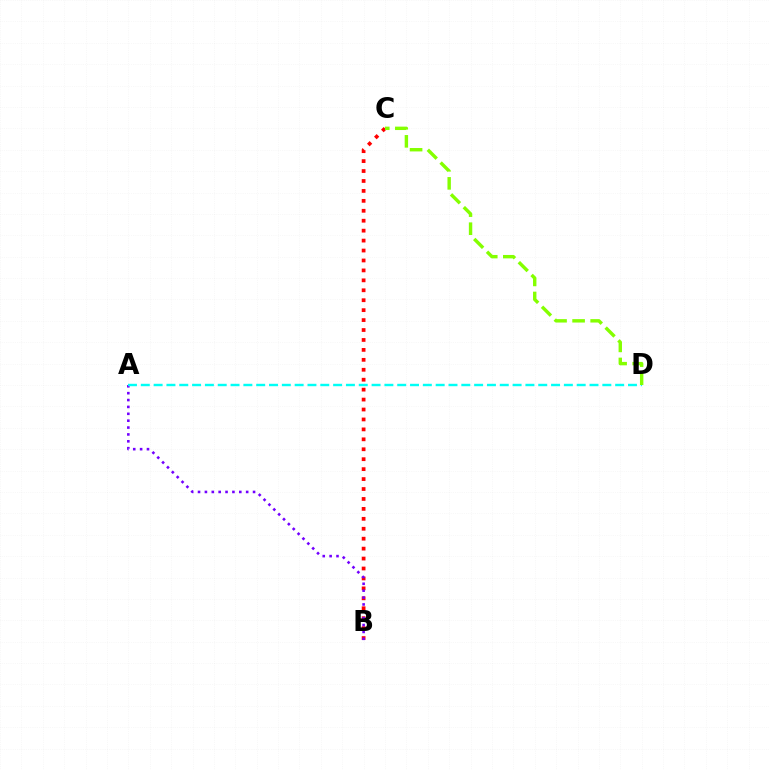{('B', 'C'): [{'color': '#ff0000', 'line_style': 'dotted', 'thickness': 2.7}], ('A', 'B'): [{'color': '#7200ff', 'line_style': 'dotted', 'thickness': 1.87}], ('A', 'D'): [{'color': '#00fff6', 'line_style': 'dashed', 'thickness': 1.74}], ('C', 'D'): [{'color': '#84ff00', 'line_style': 'dashed', 'thickness': 2.45}]}